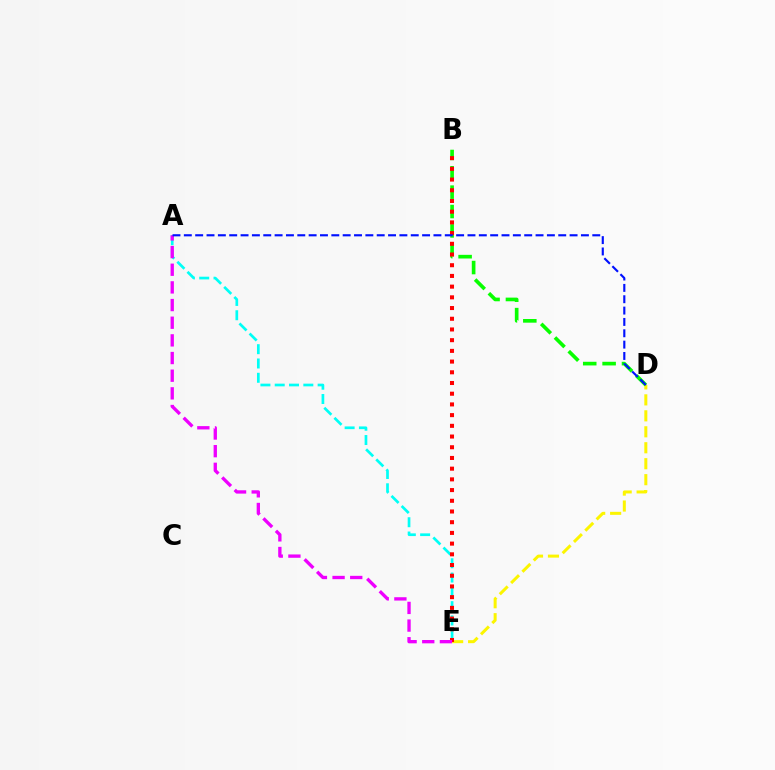{('A', 'E'): [{'color': '#00fff6', 'line_style': 'dashed', 'thickness': 1.94}, {'color': '#ee00ff', 'line_style': 'dashed', 'thickness': 2.4}], ('D', 'E'): [{'color': '#fcf500', 'line_style': 'dashed', 'thickness': 2.17}], ('B', 'D'): [{'color': '#08ff00', 'line_style': 'dashed', 'thickness': 2.63}], ('B', 'E'): [{'color': '#ff0000', 'line_style': 'dotted', 'thickness': 2.91}], ('A', 'D'): [{'color': '#0010ff', 'line_style': 'dashed', 'thickness': 1.54}]}